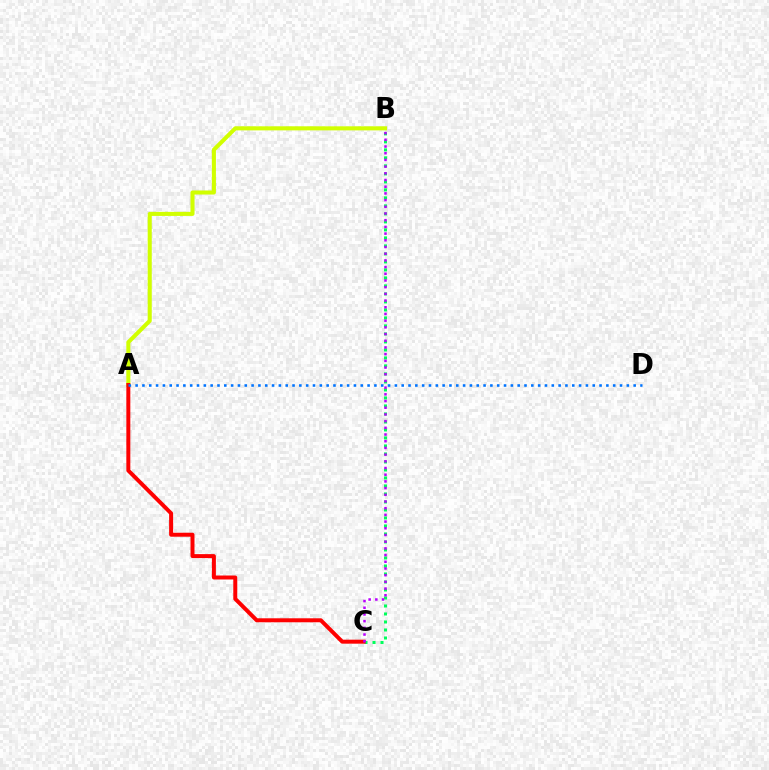{('A', 'B'): [{'color': '#d1ff00', 'line_style': 'solid', 'thickness': 2.93}], ('B', 'C'): [{'color': '#00ff5c', 'line_style': 'dotted', 'thickness': 2.17}, {'color': '#b900ff', 'line_style': 'dotted', 'thickness': 1.82}], ('A', 'C'): [{'color': '#ff0000', 'line_style': 'solid', 'thickness': 2.87}], ('A', 'D'): [{'color': '#0074ff', 'line_style': 'dotted', 'thickness': 1.85}]}